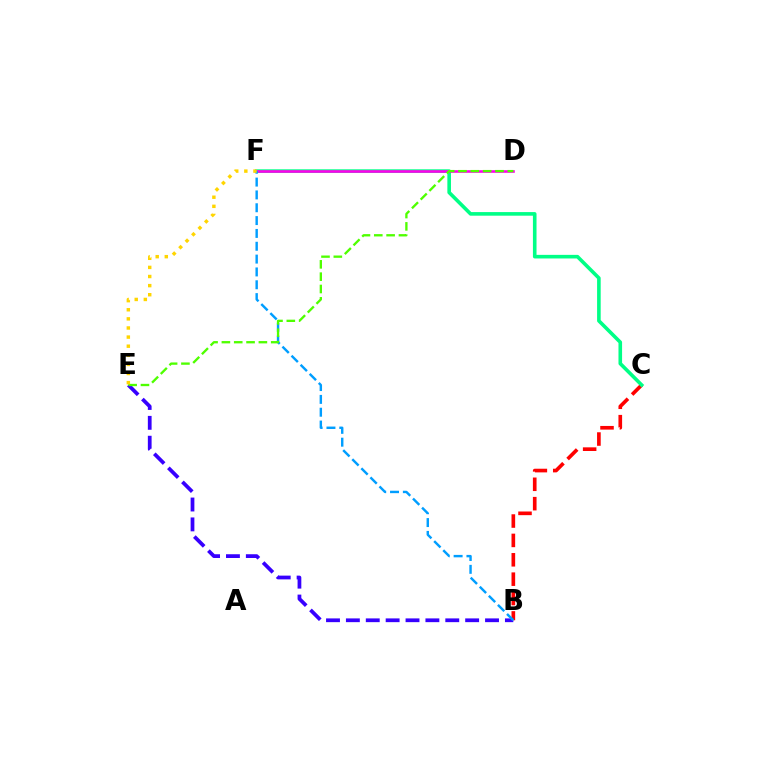{('B', 'C'): [{'color': '#ff0000', 'line_style': 'dashed', 'thickness': 2.63}], ('C', 'F'): [{'color': '#00ff86', 'line_style': 'solid', 'thickness': 2.6}], ('B', 'E'): [{'color': '#3700ff', 'line_style': 'dashed', 'thickness': 2.7}], ('D', 'F'): [{'color': '#ff00ed', 'line_style': 'solid', 'thickness': 1.88}], ('B', 'F'): [{'color': '#009eff', 'line_style': 'dashed', 'thickness': 1.74}], ('D', 'E'): [{'color': '#4fff00', 'line_style': 'dashed', 'thickness': 1.68}], ('E', 'F'): [{'color': '#ffd500', 'line_style': 'dotted', 'thickness': 2.47}]}